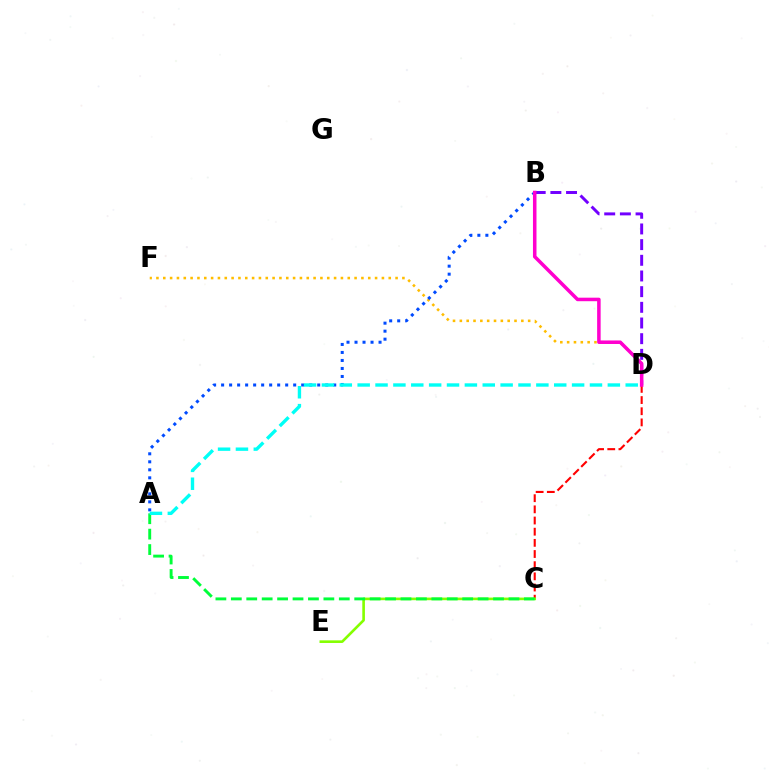{('D', 'F'): [{'color': '#ffbd00', 'line_style': 'dotted', 'thickness': 1.86}], ('C', 'D'): [{'color': '#ff0000', 'line_style': 'dashed', 'thickness': 1.52}], ('C', 'E'): [{'color': '#84ff00', 'line_style': 'solid', 'thickness': 1.89}], ('A', 'C'): [{'color': '#00ff39', 'line_style': 'dashed', 'thickness': 2.1}], ('B', 'D'): [{'color': '#7200ff', 'line_style': 'dashed', 'thickness': 2.13}, {'color': '#ff00cf', 'line_style': 'solid', 'thickness': 2.54}], ('A', 'B'): [{'color': '#004bff', 'line_style': 'dotted', 'thickness': 2.18}], ('A', 'D'): [{'color': '#00fff6', 'line_style': 'dashed', 'thickness': 2.43}]}